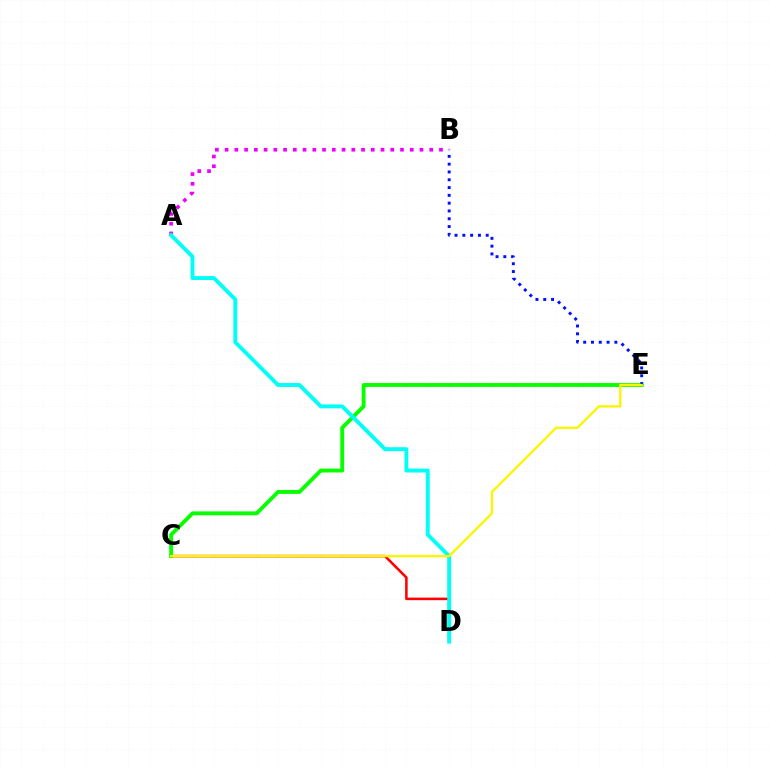{('C', 'D'): [{'color': '#ff0000', 'line_style': 'solid', 'thickness': 1.83}], ('C', 'E'): [{'color': '#08ff00', 'line_style': 'solid', 'thickness': 2.79}, {'color': '#fcf500', 'line_style': 'solid', 'thickness': 1.69}], ('A', 'B'): [{'color': '#ee00ff', 'line_style': 'dotted', 'thickness': 2.65}], ('B', 'E'): [{'color': '#0010ff', 'line_style': 'dotted', 'thickness': 2.12}], ('A', 'D'): [{'color': '#00fff6', 'line_style': 'solid', 'thickness': 2.81}]}